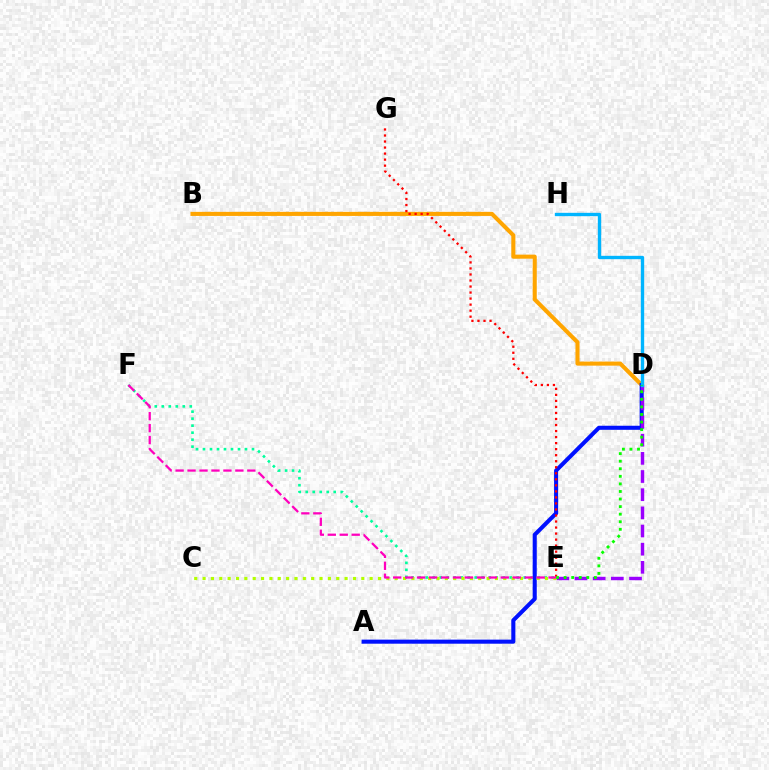{('B', 'D'): [{'color': '#ffa500', 'line_style': 'solid', 'thickness': 2.94}], ('E', 'F'): [{'color': '#00ff9d', 'line_style': 'dotted', 'thickness': 1.9}, {'color': '#ff00bd', 'line_style': 'dashed', 'thickness': 1.62}], ('A', 'D'): [{'color': '#0010ff', 'line_style': 'solid', 'thickness': 2.93}], ('E', 'G'): [{'color': '#ff0000', 'line_style': 'dotted', 'thickness': 1.64}], ('D', 'E'): [{'color': '#9b00ff', 'line_style': 'dashed', 'thickness': 2.47}, {'color': '#08ff00', 'line_style': 'dotted', 'thickness': 2.06}], ('D', 'H'): [{'color': '#00b5ff', 'line_style': 'solid', 'thickness': 2.41}], ('C', 'E'): [{'color': '#b3ff00', 'line_style': 'dotted', 'thickness': 2.27}]}